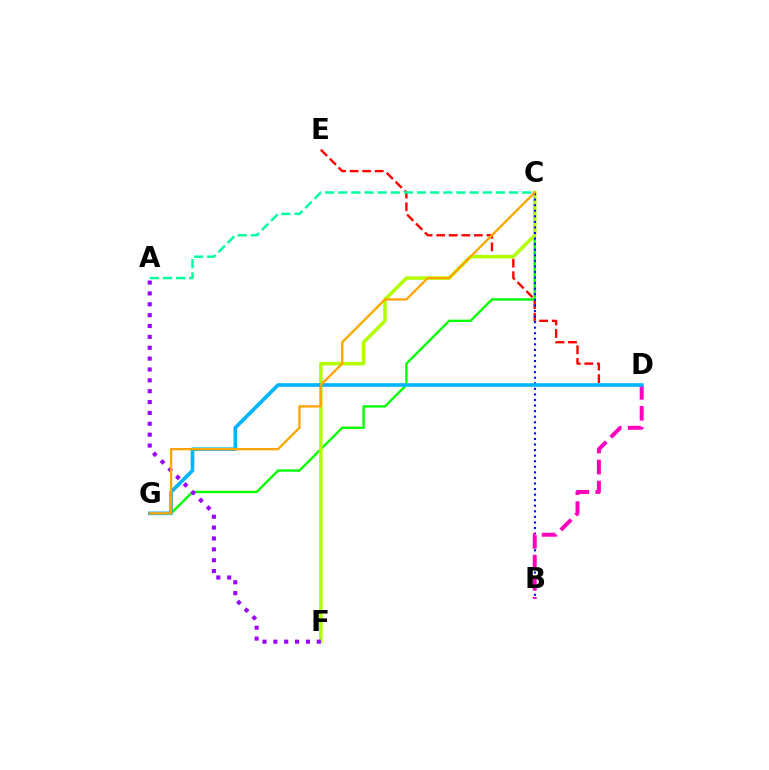{('D', 'E'): [{'color': '#ff0000', 'line_style': 'dashed', 'thickness': 1.71}], ('C', 'G'): [{'color': '#08ff00', 'line_style': 'solid', 'thickness': 1.71}, {'color': '#ffa500', 'line_style': 'solid', 'thickness': 1.68}], ('C', 'F'): [{'color': '#b3ff00', 'line_style': 'solid', 'thickness': 2.55}], ('B', 'C'): [{'color': '#0010ff', 'line_style': 'dotted', 'thickness': 1.51}], ('B', 'D'): [{'color': '#ff00bd', 'line_style': 'dashed', 'thickness': 2.85}], ('A', 'F'): [{'color': '#9b00ff', 'line_style': 'dotted', 'thickness': 2.95}], ('D', 'G'): [{'color': '#00b5ff', 'line_style': 'solid', 'thickness': 2.61}], ('A', 'C'): [{'color': '#00ff9d', 'line_style': 'dashed', 'thickness': 1.78}]}